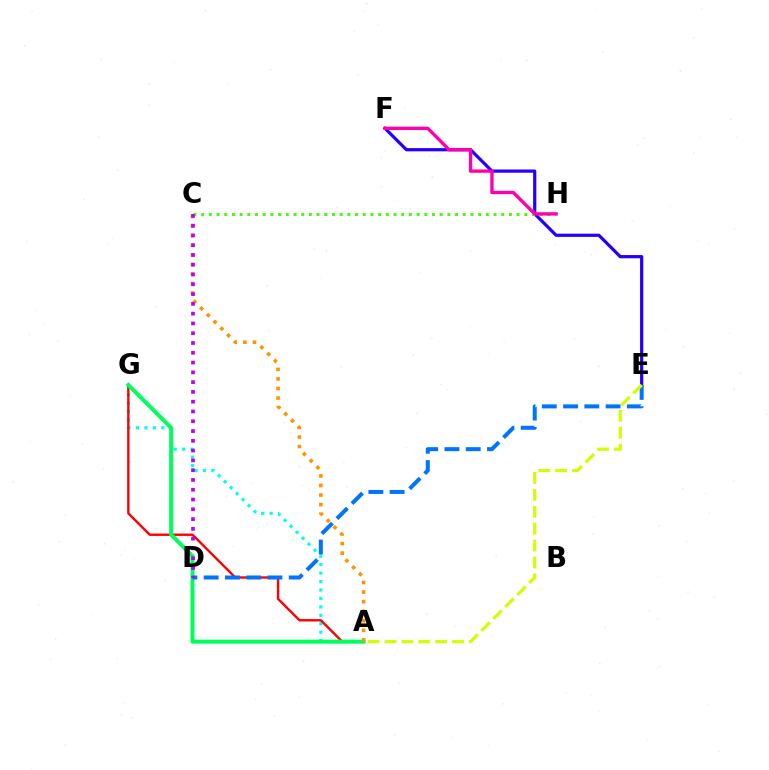{('E', 'F'): [{'color': '#2500ff', 'line_style': 'solid', 'thickness': 2.31}], ('C', 'H'): [{'color': '#3dff00', 'line_style': 'dotted', 'thickness': 2.09}], ('A', 'G'): [{'color': '#00fff6', 'line_style': 'dotted', 'thickness': 2.29}, {'color': '#ff0000', 'line_style': 'solid', 'thickness': 1.72}, {'color': '#00ff5c', 'line_style': 'solid', 'thickness': 2.87}], ('F', 'H'): [{'color': '#ff00ac', 'line_style': 'solid', 'thickness': 2.41}], ('D', 'E'): [{'color': '#0074ff', 'line_style': 'dashed', 'thickness': 2.89}], ('A', 'C'): [{'color': '#ff9400', 'line_style': 'dotted', 'thickness': 2.6}], ('A', 'E'): [{'color': '#d1ff00', 'line_style': 'dashed', 'thickness': 2.3}], ('C', 'D'): [{'color': '#b900ff', 'line_style': 'dotted', 'thickness': 2.66}]}